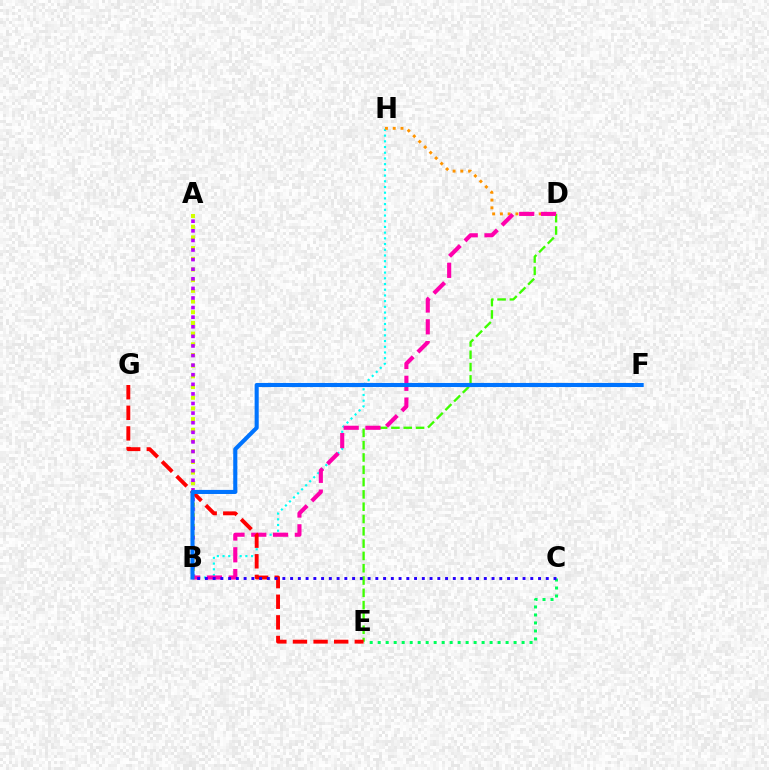{('A', 'B'): [{'color': '#d1ff00', 'line_style': 'dotted', 'thickness': 2.9}, {'color': '#b900ff', 'line_style': 'dotted', 'thickness': 2.61}], ('B', 'H'): [{'color': '#00fff6', 'line_style': 'dotted', 'thickness': 1.55}], ('D', 'E'): [{'color': '#3dff00', 'line_style': 'dashed', 'thickness': 1.67}], ('D', 'H'): [{'color': '#ff9400', 'line_style': 'dotted', 'thickness': 2.11}], ('B', 'D'): [{'color': '#ff00ac', 'line_style': 'dashed', 'thickness': 2.96}], ('C', 'E'): [{'color': '#00ff5c', 'line_style': 'dotted', 'thickness': 2.17}], ('E', 'G'): [{'color': '#ff0000', 'line_style': 'dashed', 'thickness': 2.8}], ('B', 'C'): [{'color': '#2500ff', 'line_style': 'dotted', 'thickness': 2.11}], ('B', 'F'): [{'color': '#0074ff', 'line_style': 'solid', 'thickness': 2.94}]}